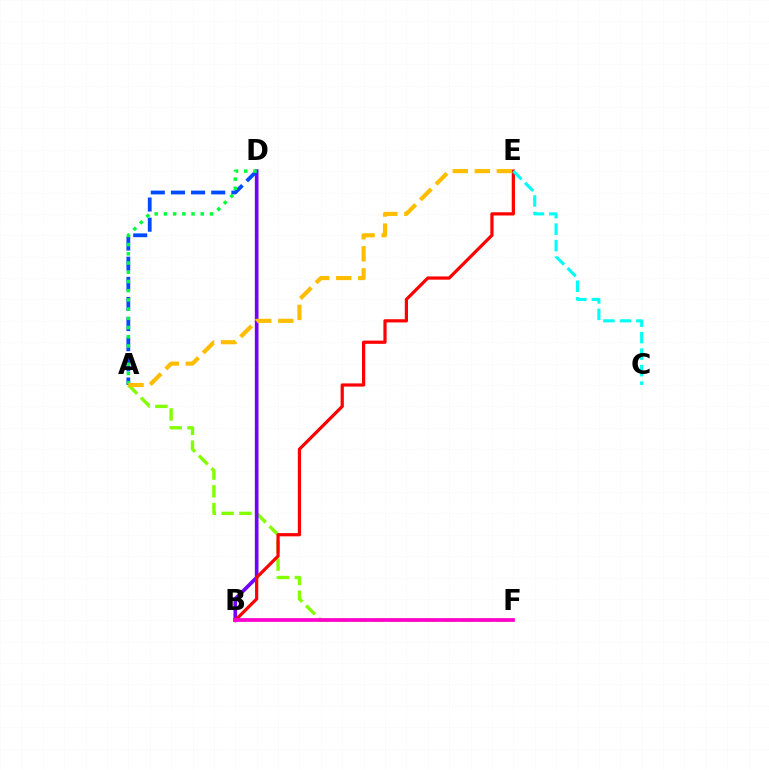{('A', 'F'): [{'color': '#84ff00', 'line_style': 'dashed', 'thickness': 2.42}], ('B', 'D'): [{'color': '#7200ff', 'line_style': 'solid', 'thickness': 2.64}], ('B', 'E'): [{'color': '#ff0000', 'line_style': 'solid', 'thickness': 2.31}], ('A', 'D'): [{'color': '#004bff', 'line_style': 'dashed', 'thickness': 2.74}, {'color': '#00ff39', 'line_style': 'dotted', 'thickness': 2.5}], ('B', 'F'): [{'color': '#ff00cf', 'line_style': 'solid', 'thickness': 2.68}], ('A', 'E'): [{'color': '#ffbd00', 'line_style': 'dashed', 'thickness': 2.99}], ('C', 'E'): [{'color': '#00fff6', 'line_style': 'dashed', 'thickness': 2.24}]}